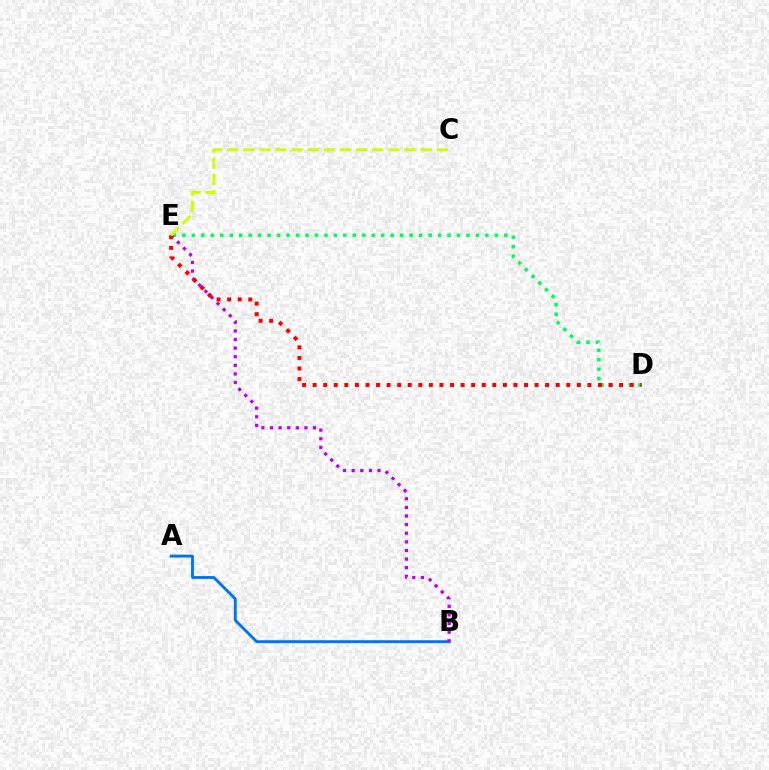{('D', 'E'): [{'color': '#00ff5c', 'line_style': 'dotted', 'thickness': 2.57}, {'color': '#ff0000', 'line_style': 'dotted', 'thickness': 2.87}], ('A', 'B'): [{'color': '#0074ff', 'line_style': 'solid', 'thickness': 2.08}], ('B', 'E'): [{'color': '#b900ff', 'line_style': 'dotted', 'thickness': 2.34}], ('C', 'E'): [{'color': '#d1ff00', 'line_style': 'dashed', 'thickness': 2.19}]}